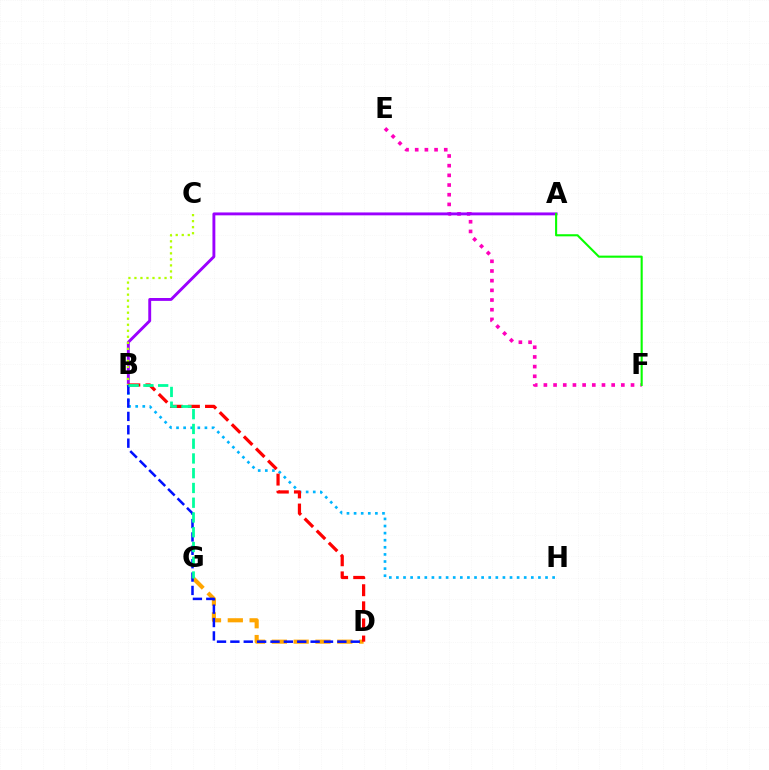{('E', 'F'): [{'color': '#ff00bd', 'line_style': 'dotted', 'thickness': 2.63}], ('B', 'H'): [{'color': '#00b5ff', 'line_style': 'dotted', 'thickness': 1.93}], ('A', 'B'): [{'color': '#9b00ff', 'line_style': 'solid', 'thickness': 2.08}], ('B', 'C'): [{'color': '#b3ff00', 'line_style': 'dotted', 'thickness': 1.64}], ('D', 'G'): [{'color': '#ffa500', 'line_style': 'dashed', 'thickness': 2.96}], ('A', 'F'): [{'color': '#08ff00', 'line_style': 'solid', 'thickness': 1.52}], ('B', 'D'): [{'color': '#ff0000', 'line_style': 'dashed', 'thickness': 2.32}, {'color': '#0010ff', 'line_style': 'dashed', 'thickness': 1.82}], ('B', 'G'): [{'color': '#00ff9d', 'line_style': 'dashed', 'thickness': 2.0}]}